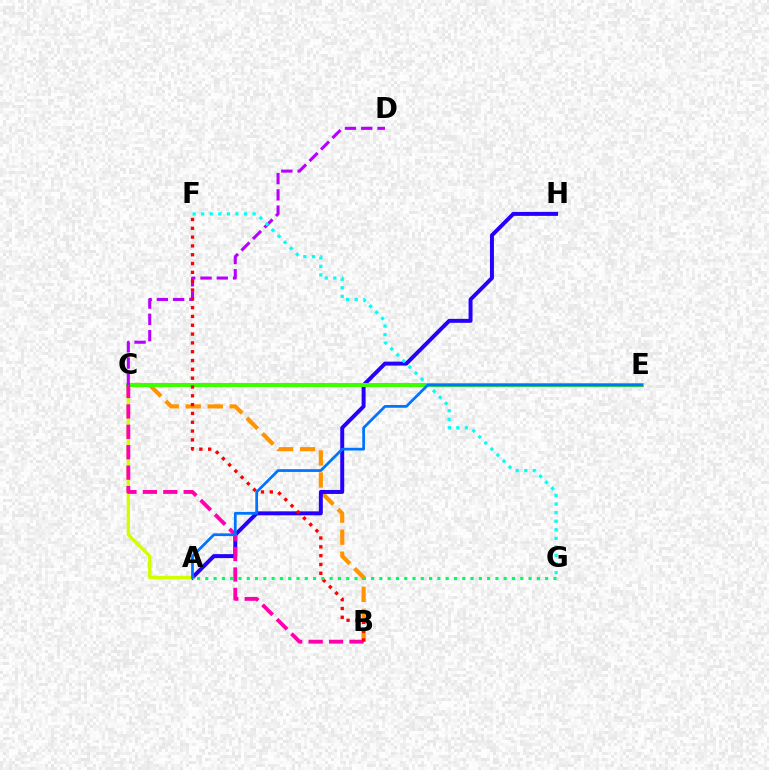{('B', 'C'): [{'color': '#ff9400', 'line_style': 'dashed', 'thickness': 2.99}, {'color': '#ff00ac', 'line_style': 'dashed', 'thickness': 2.77}], ('A', 'H'): [{'color': '#2500ff', 'line_style': 'solid', 'thickness': 2.86}], ('A', 'C'): [{'color': '#d1ff00', 'line_style': 'solid', 'thickness': 2.42}], ('C', 'E'): [{'color': '#3dff00', 'line_style': 'solid', 'thickness': 2.92}], ('C', 'D'): [{'color': '#b900ff', 'line_style': 'dashed', 'thickness': 2.21}], ('B', 'F'): [{'color': '#ff0000', 'line_style': 'dotted', 'thickness': 2.4}], ('F', 'G'): [{'color': '#00fff6', 'line_style': 'dotted', 'thickness': 2.33}], ('A', 'G'): [{'color': '#00ff5c', 'line_style': 'dotted', 'thickness': 2.25}], ('A', 'E'): [{'color': '#0074ff', 'line_style': 'solid', 'thickness': 1.97}]}